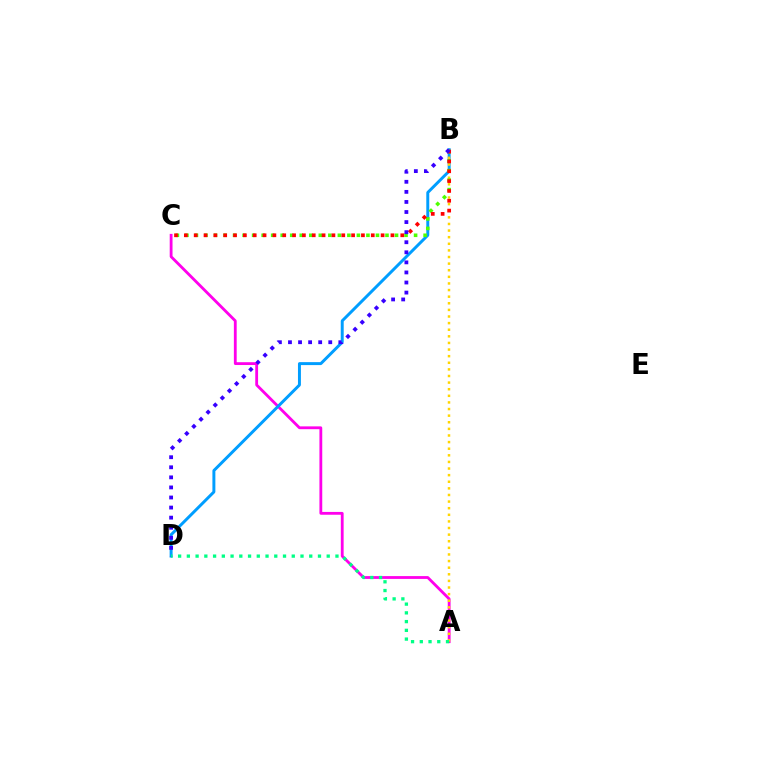{('A', 'C'): [{'color': '#ff00ed', 'line_style': 'solid', 'thickness': 2.03}], ('B', 'D'): [{'color': '#009eff', 'line_style': 'solid', 'thickness': 2.13}, {'color': '#3700ff', 'line_style': 'dotted', 'thickness': 2.74}], ('A', 'B'): [{'color': '#ffd500', 'line_style': 'dotted', 'thickness': 1.8}], ('B', 'C'): [{'color': '#4fff00', 'line_style': 'dotted', 'thickness': 2.59}, {'color': '#ff0000', 'line_style': 'dotted', 'thickness': 2.67}], ('A', 'D'): [{'color': '#00ff86', 'line_style': 'dotted', 'thickness': 2.38}]}